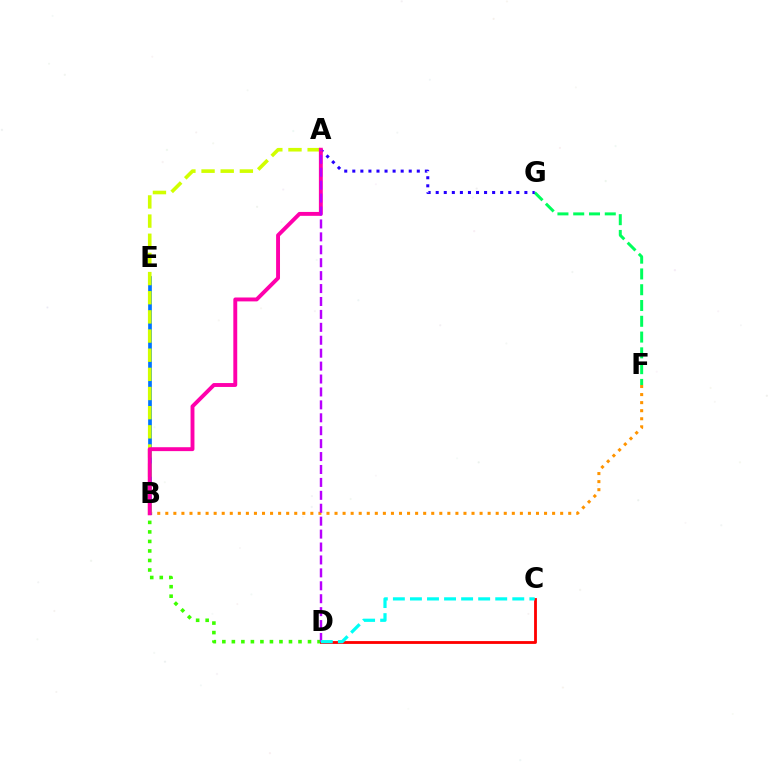{('F', 'G'): [{'color': '#00ff5c', 'line_style': 'dashed', 'thickness': 2.14}], ('B', 'D'): [{'color': '#3dff00', 'line_style': 'dotted', 'thickness': 2.59}], ('C', 'D'): [{'color': '#ff0000', 'line_style': 'solid', 'thickness': 2.03}, {'color': '#00fff6', 'line_style': 'dashed', 'thickness': 2.32}], ('B', 'F'): [{'color': '#ff9400', 'line_style': 'dotted', 'thickness': 2.19}], ('A', 'G'): [{'color': '#2500ff', 'line_style': 'dotted', 'thickness': 2.19}], ('B', 'E'): [{'color': '#0074ff', 'line_style': 'solid', 'thickness': 2.67}], ('A', 'B'): [{'color': '#d1ff00', 'line_style': 'dashed', 'thickness': 2.6}, {'color': '#ff00ac', 'line_style': 'solid', 'thickness': 2.81}], ('A', 'D'): [{'color': '#b900ff', 'line_style': 'dashed', 'thickness': 1.76}]}